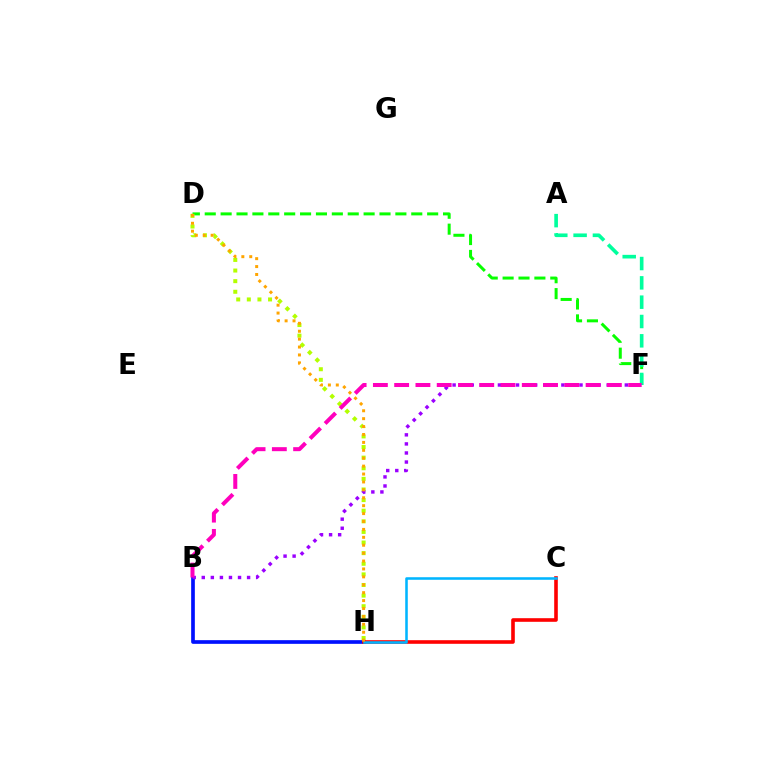{('B', 'H'): [{'color': '#0010ff', 'line_style': 'solid', 'thickness': 2.65}], ('C', 'H'): [{'color': '#ff0000', 'line_style': 'solid', 'thickness': 2.6}, {'color': '#00b5ff', 'line_style': 'solid', 'thickness': 1.84}], ('D', 'F'): [{'color': '#08ff00', 'line_style': 'dashed', 'thickness': 2.16}], ('D', 'H'): [{'color': '#b3ff00', 'line_style': 'dotted', 'thickness': 2.88}, {'color': '#ffa500', 'line_style': 'dotted', 'thickness': 2.15}], ('B', 'F'): [{'color': '#9b00ff', 'line_style': 'dotted', 'thickness': 2.46}, {'color': '#ff00bd', 'line_style': 'dashed', 'thickness': 2.89}], ('A', 'F'): [{'color': '#00ff9d', 'line_style': 'dashed', 'thickness': 2.62}]}